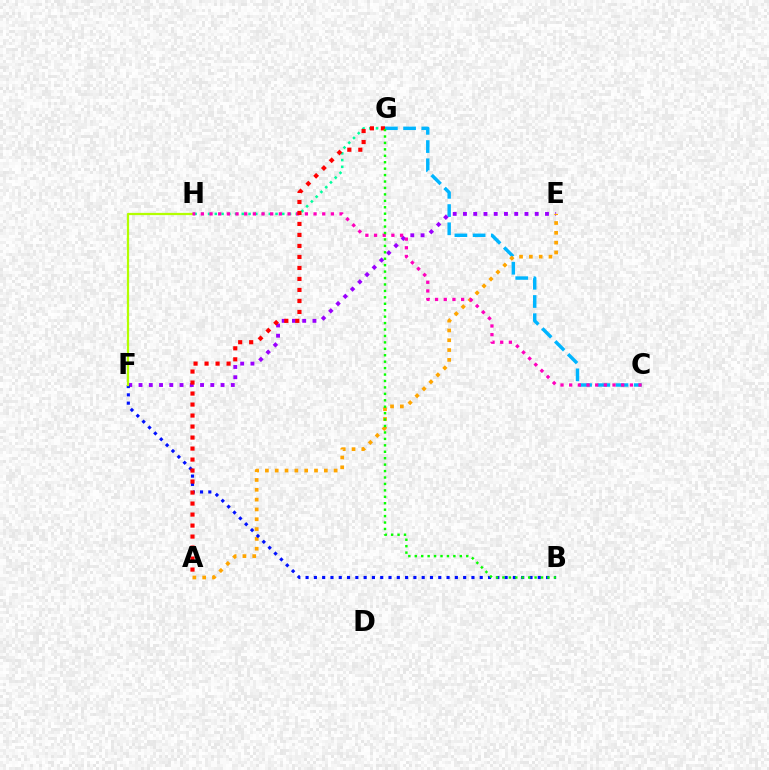{('G', 'H'): [{'color': '#00ff9d', 'line_style': 'dotted', 'thickness': 1.83}], ('C', 'G'): [{'color': '#00b5ff', 'line_style': 'dashed', 'thickness': 2.47}], ('E', 'F'): [{'color': '#9b00ff', 'line_style': 'dotted', 'thickness': 2.79}], ('A', 'E'): [{'color': '#ffa500', 'line_style': 'dotted', 'thickness': 2.67}], ('B', 'F'): [{'color': '#0010ff', 'line_style': 'dotted', 'thickness': 2.25}], ('F', 'H'): [{'color': '#b3ff00', 'line_style': 'solid', 'thickness': 1.61}], ('C', 'H'): [{'color': '#ff00bd', 'line_style': 'dotted', 'thickness': 2.36}], ('A', 'G'): [{'color': '#ff0000', 'line_style': 'dotted', 'thickness': 2.99}], ('B', 'G'): [{'color': '#08ff00', 'line_style': 'dotted', 'thickness': 1.75}]}